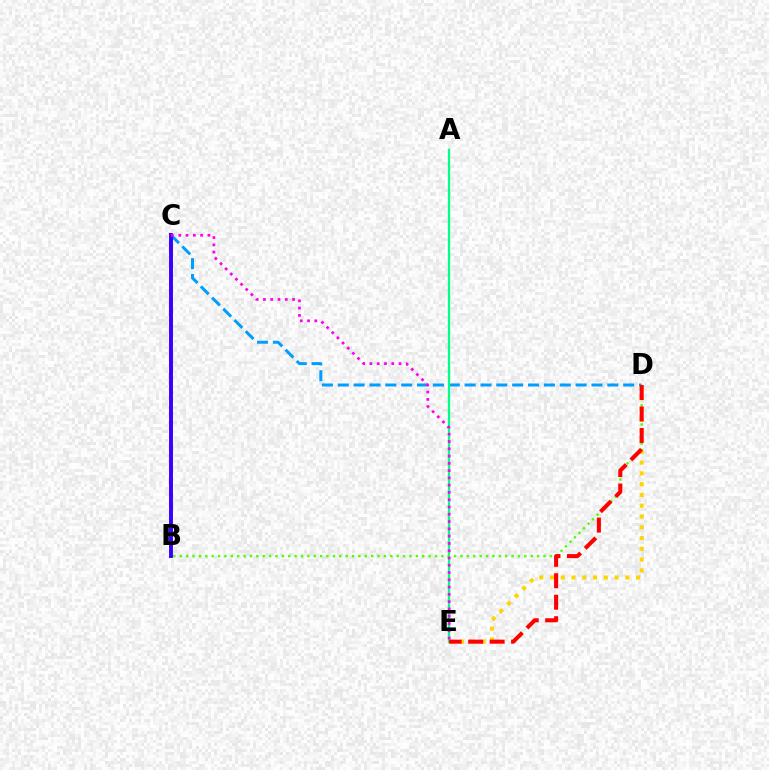{('C', 'D'): [{'color': '#009eff', 'line_style': 'dashed', 'thickness': 2.15}], ('D', 'E'): [{'color': '#ffd500', 'line_style': 'dotted', 'thickness': 2.92}, {'color': '#ff0000', 'line_style': 'dashed', 'thickness': 2.92}], ('A', 'E'): [{'color': '#00ff86', 'line_style': 'solid', 'thickness': 1.63}], ('B', 'D'): [{'color': '#4fff00', 'line_style': 'dotted', 'thickness': 1.73}], ('B', 'C'): [{'color': '#3700ff', 'line_style': 'solid', 'thickness': 2.83}], ('C', 'E'): [{'color': '#ff00ed', 'line_style': 'dotted', 'thickness': 1.98}]}